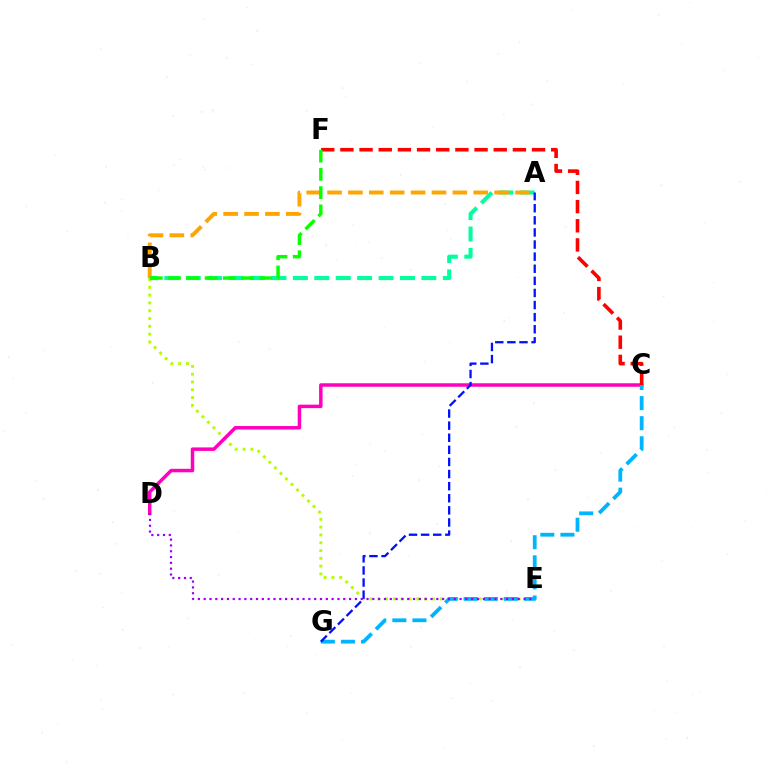{('B', 'E'): [{'color': '#b3ff00', 'line_style': 'dotted', 'thickness': 2.12}], ('C', 'D'): [{'color': '#ff00bd', 'line_style': 'solid', 'thickness': 2.51}], ('C', 'G'): [{'color': '#00b5ff', 'line_style': 'dashed', 'thickness': 2.73}], ('C', 'F'): [{'color': '#ff0000', 'line_style': 'dashed', 'thickness': 2.6}], ('A', 'B'): [{'color': '#00ff9d', 'line_style': 'dashed', 'thickness': 2.91}, {'color': '#ffa500', 'line_style': 'dashed', 'thickness': 2.84}], ('A', 'G'): [{'color': '#0010ff', 'line_style': 'dashed', 'thickness': 1.64}], ('B', 'F'): [{'color': '#08ff00', 'line_style': 'dashed', 'thickness': 2.48}], ('D', 'E'): [{'color': '#9b00ff', 'line_style': 'dotted', 'thickness': 1.58}]}